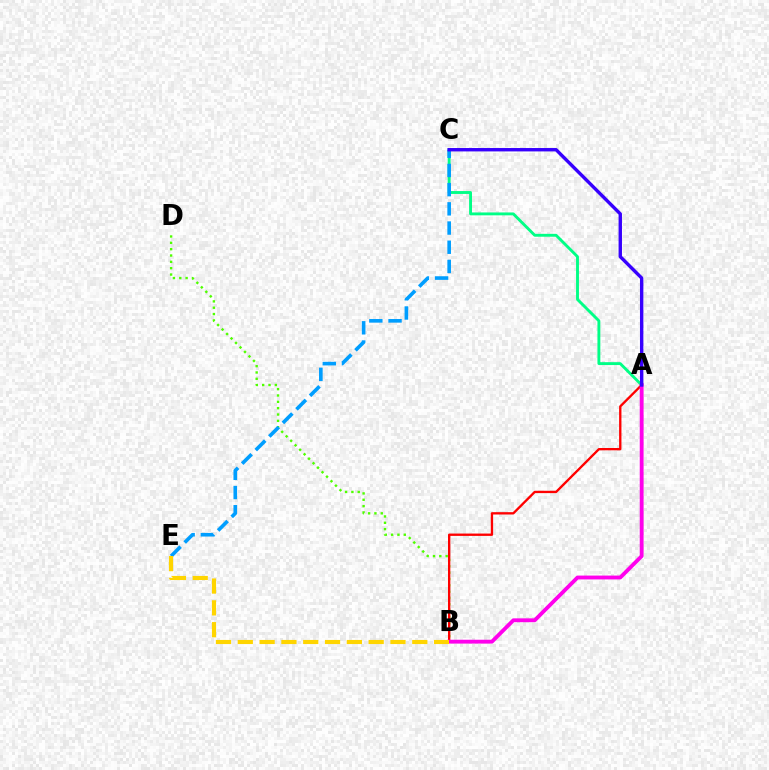{('B', 'D'): [{'color': '#4fff00', 'line_style': 'dotted', 'thickness': 1.72}], ('A', 'C'): [{'color': '#00ff86', 'line_style': 'solid', 'thickness': 2.08}, {'color': '#3700ff', 'line_style': 'solid', 'thickness': 2.44}], ('A', 'B'): [{'color': '#ff0000', 'line_style': 'solid', 'thickness': 1.68}, {'color': '#ff00ed', 'line_style': 'solid', 'thickness': 2.77}], ('C', 'E'): [{'color': '#009eff', 'line_style': 'dashed', 'thickness': 2.61}], ('B', 'E'): [{'color': '#ffd500', 'line_style': 'dashed', 'thickness': 2.96}]}